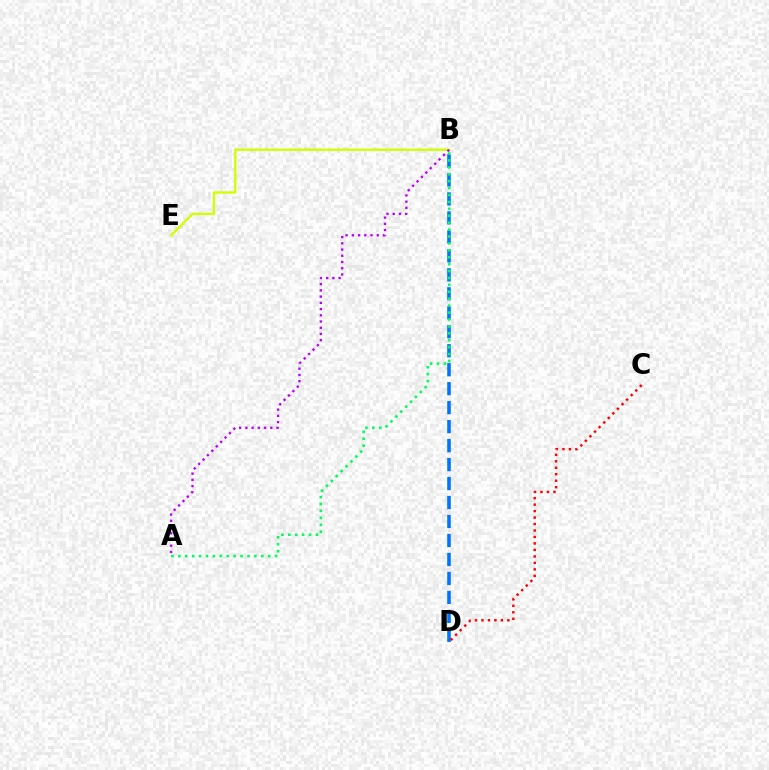{('B', 'E'): [{'color': '#d1ff00', 'line_style': 'solid', 'thickness': 1.69}], ('A', 'B'): [{'color': '#b900ff', 'line_style': 'dotted', 'thickness': 1.69}, {'color': '#00ff5c', 'line_style': 'dotted', 'thickness': 1.88}], ('B', 'D'): [{'color': '#0074ff', 'line_style': 'dashed', 'thickness': 2.58}], ('C', 'D'): [{'color': '#ff0000', 'line_style': 'dotted', 'thickness': 1.76}]}